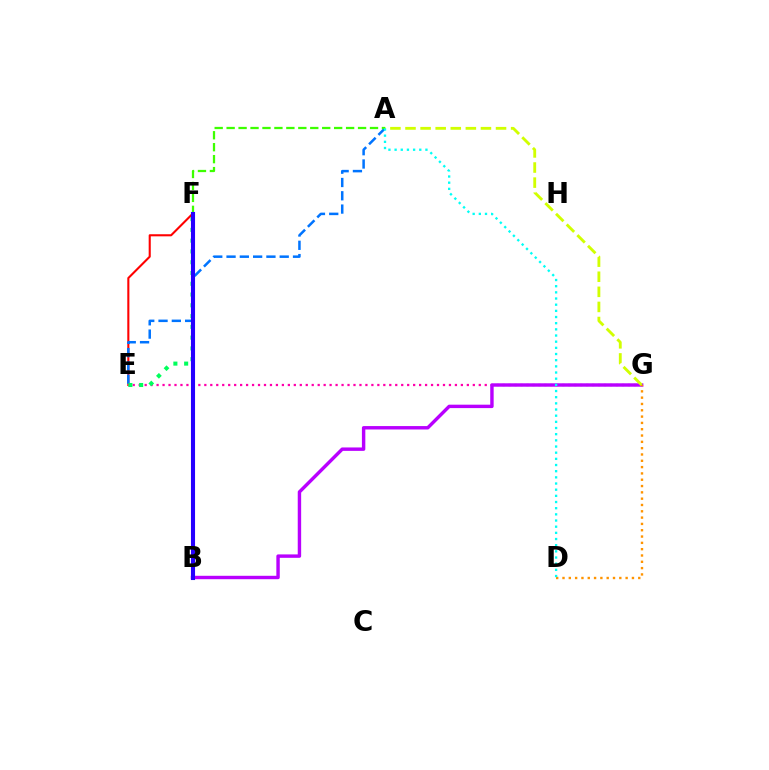{('E', 'F'): [{'color': '#ff0000', 'line_style': 'solid', 'thickness': 1.5}, {'color': '#00ff5c', 'line_style': 'dotted', 'thickness': 2.93}], ('A', 'E'): [{'color': '#0074ff', 'line_style': 'dashed', 'thickness': 1.81}], ('A', 'F'): [{'color': '#3dff00', 'line_style': 'dashed', 'thickness': 1.62}], ('E', 'G'): [{'color': '#ff00ac', 'line_style': 'dotted', 'thickness': 1.62}], ('B', 'G'): [{'color': '#b900ff', 'line_style': 'solid', 'thickness': 2.46}], ('A', 'G'): [{'color': '#d1ff00', 'line_style': 'dashed', 'thickness': 2.05}], ('D', 'G'): [{'color': '#ff9400', 'line_style': 'dotted', 'thickness': 1.72}], ('B', 'F'): [{'color': '#2500ff', 'line_style': 'solid', 'thickness': 2.94}], ('A', 'D'): [{'color': '#00fff6', 'line_style': 'dotted', 'thickness': 1.68}]}